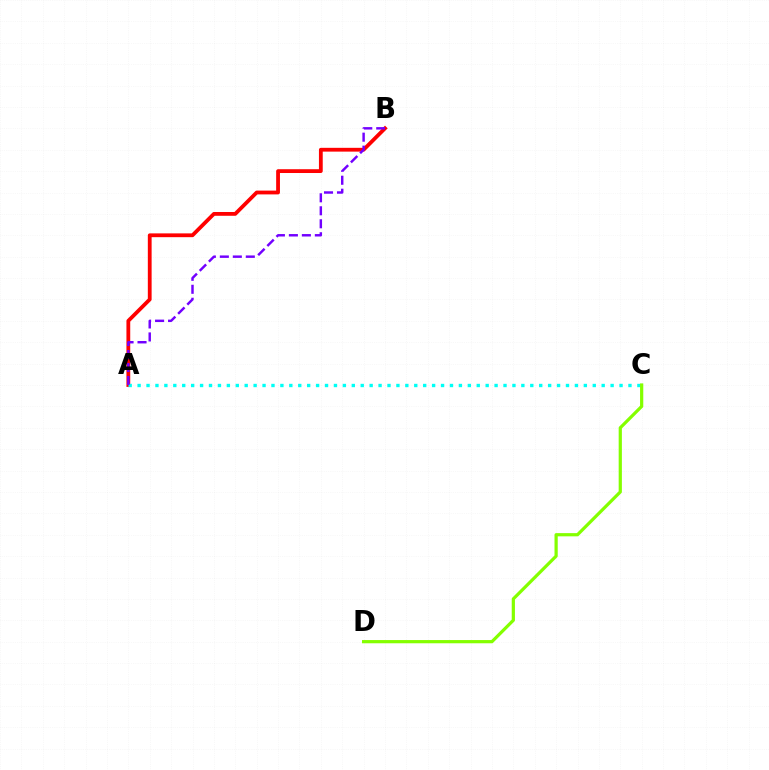{('A', 'B'): [{'color': '#ff0000', 'line_style': 'solid', 'thickness': 2.73}, {'color': '#7200ff', 'line_style': 'dashed', 'thickness': 1.76}], ('A', 'C'): [{'color': '#00fff6', 'line_style': 'dotted', 'thickness': 2.42}], ('C', 'D'): [{'color': '#84ff00', 'line_style': 'solid', 'thickness': 2.31}]}